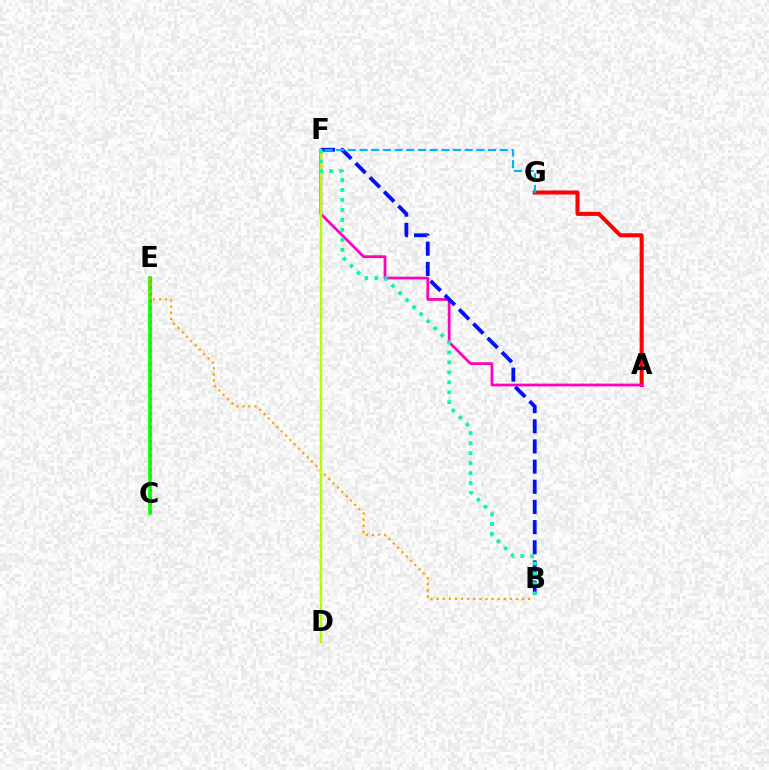{('A', 'G'): [{'color': '#ff0000', 'line_style': 'solid', 'thickness': 2.9}], ('C', 'E'): [{'color': '#9b00ff', 'line_style': 'dotted', 'thickness': 1.91}, {'color': '#08ff00', 'line_style': 'solid', 'thickness': 2.63}], ('A', 'F'): [{'color': '#ff00bd', 'line_style': 'solid', 'thickness': 1.98}], ('B', 'F'): [{'color': '#0010ff', 'line_style': 'dashed', 'thickness': 2.74}, {'color': '#00ff9d', 'line_style': 'dotted', 'thickness': 2.71}], ('B', 'E'): [{'color': '#ffa500', 'line_style': 'dotted', 'thickness': 1.66}], ('F', 'G'): [{'color': '#00b5ff', 'line_style': 'dashed', 'thickness': 1.59}], ('D', 'F'): [{'color': '#b3ff00', 'line_style': 'solid', 'thickness': 1.74}]}